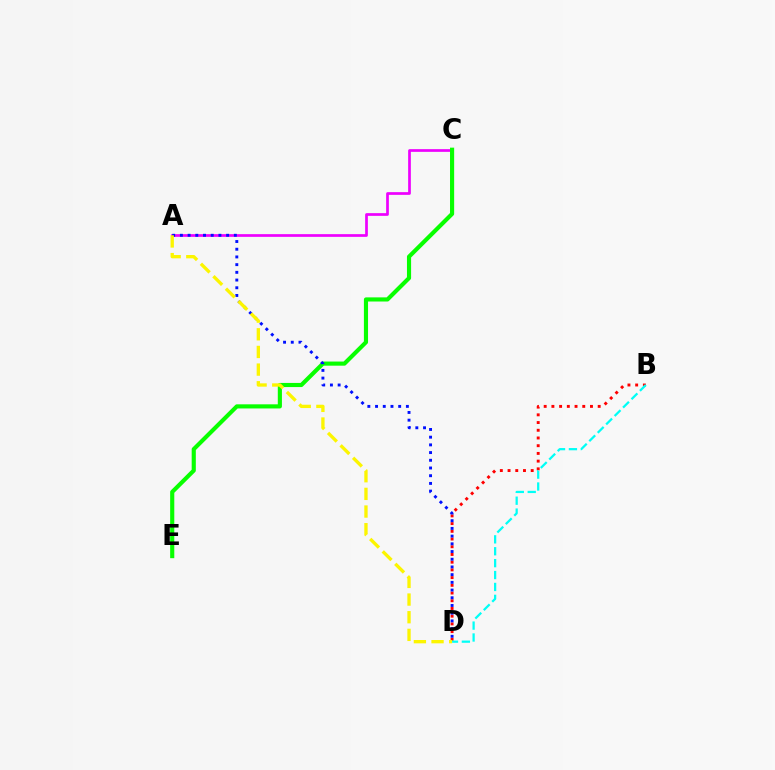{('A', 'C'): [{'color': '#ee00ff', 'line_style': 'solid', 'thickness': 1.95}], ('C', 'E'): [{'color': '#08ff00', 'line_style': 'solid', 'thickness': 2.97}], ('B', 'D'): [{'color': '#ff0000', 'line_style': 'dotted', 'thickness': 2.1}, {'color': '#00fff6', 'line_style': 'dashed', 'thickness': 1.62}], ('A', 'D'): [{'color': '#0010ff', 'line_style': 'dotted', 'thickness': 2.09}, {'color': '#fcf500', 'line_style': 'dashed', 'thickness': 2.4}]}